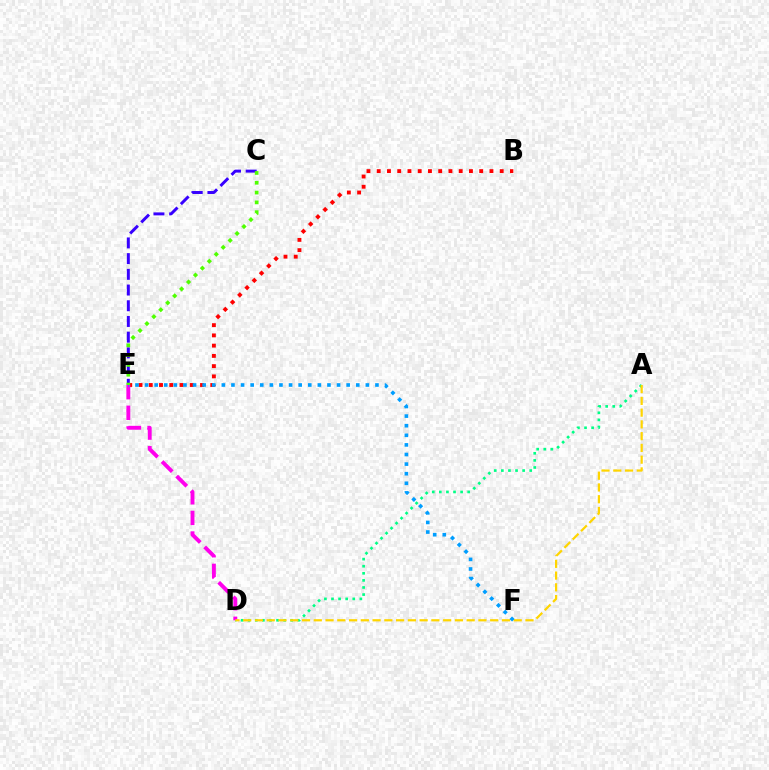{('B', 'E'): [{'color': '#ff0000', 'line_style': 'dotted', 'thickness': 2.78}], ('A', 'D'): [{'color': '#00ff86', 'line_style': 'dotted', 'thickness': 1.93}, {'color': '#ffd500', 'line_style': 'dashed', 'thickness': 1.6}], ('D', 'E'): [{'color': '#ff00ed', 'line_style': 'dashed', 'thickness': 2.8}], ('C', 'E'): [{'color': '#3700ff', 'line_style': 'dashed', 'thickness': 2.13}, {'color': '#4fff00', 'line_style': 'dotted', 'thickness': 2.66}], ('E', 'F'): [{'color': '#009eff', 'line_style': 'dotted', 'thickness': 2.61}]}